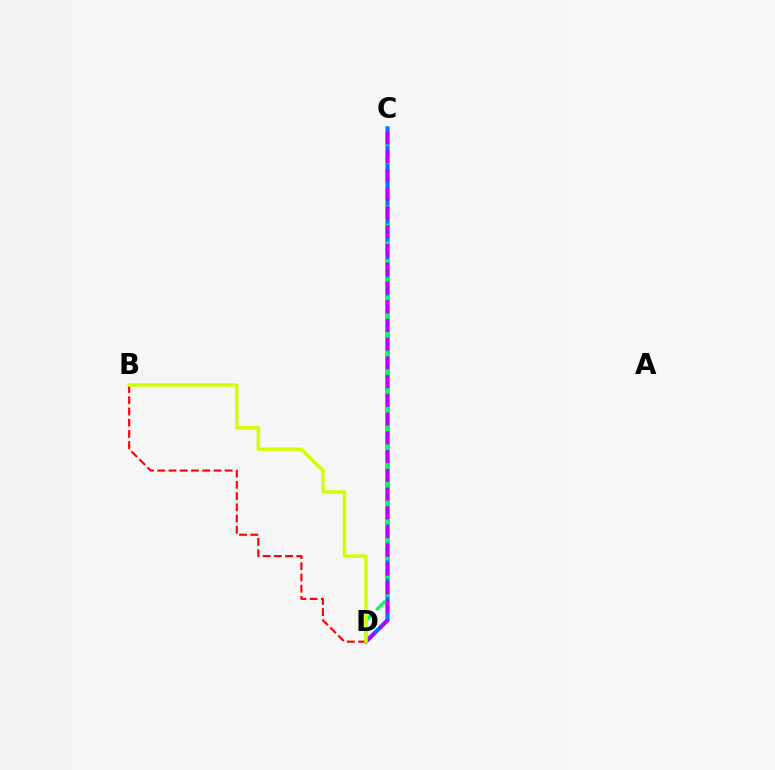{('C', 'D'): [{'color': '#0074ff', 'line_style': 'solid', 'thickness': 2.95}, {'color': '#00ff5c', 'line_style': 'dashed', 'thickness': 2.45}, {'color': '#b900ff', 'line_style': 'dashed', 'thickness': 2.55}], ('B', 'D'): [{'color': '#ff0000', 'line_style': 'dashed', 'thickness': 1.53}, {'color': '#d1ff00', 'line_style': 'solid', 'thickness': 2.48}]}